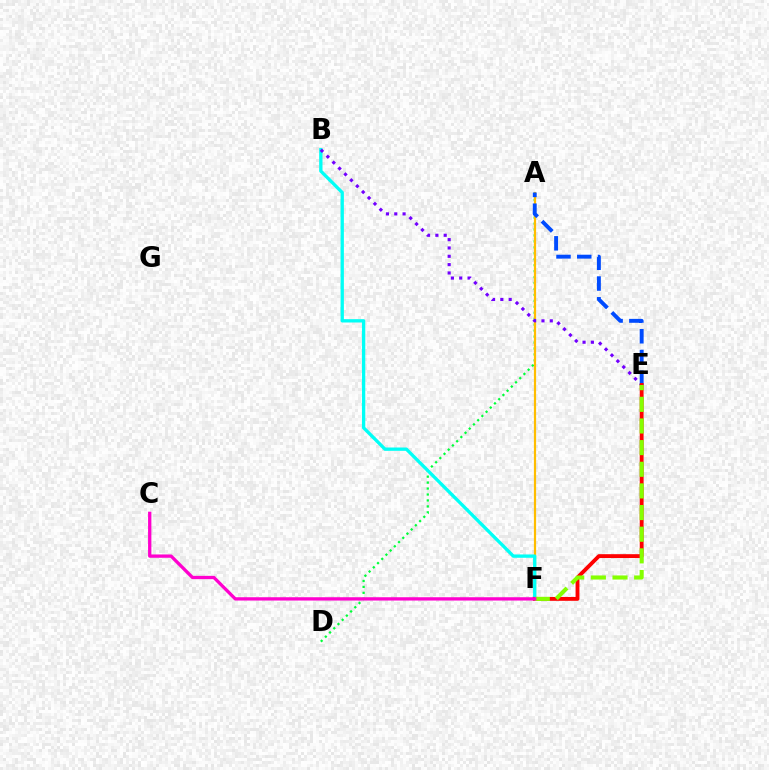{('A', 'D'): [{'color': '#00ff39', 'line_style': 'dotted', 'thickness': 1.62}], ('A', 'F'): [{'color': '#ffbd00', 'line_style': 'solid', 'thickness': 1.59}], ('B', 'F'): [{'color': '#00fff6', 'line_style': 'solid', 'thickness': 2.39}], ('B', 'E'): [{'color': '#7200ff', 'line_style': 'dotted', 'thickness': 2.26}], ('A', 'E'): [{'color': '#004bff', 'line_style': 'dashed', 'thickness': 2.82}], ('E', 'F'): [{'color': '#ff0000', 'line_style': 'solid', 'thickness': 2.78}, {'color': '#84ff00', 'line_style': 'dashed', 'thickness': 2.94}], ('C', 'F'): [{'color': '#ff00cf', 'line_style': 'solid', 'thickness': 2.37}]}